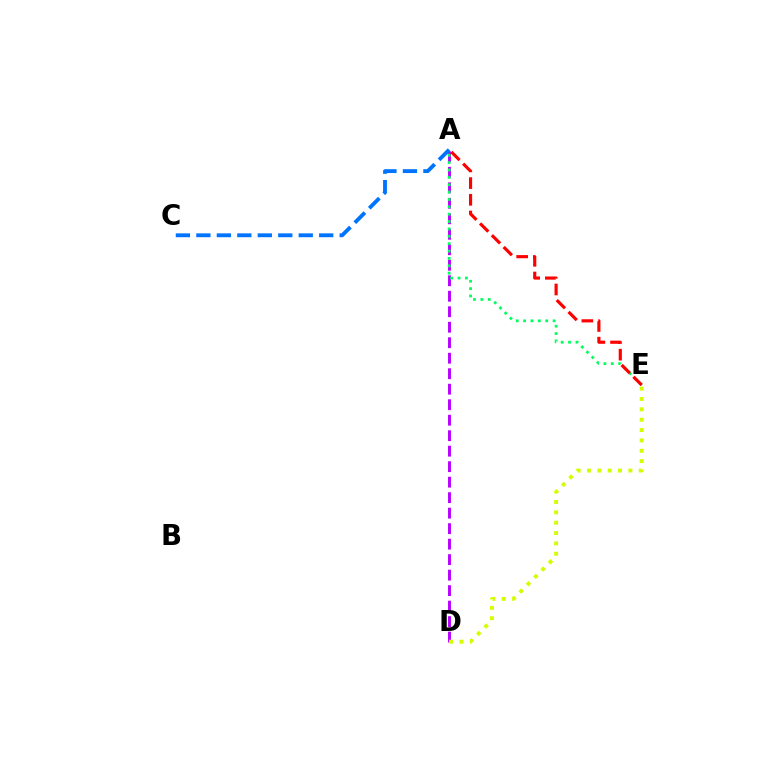{('A', 'D'): [{'color': '#b900ff', 'line_style': 'dashed', 'thickness': 2.1}], ('A', 'E'): [{'color': '#00ff5c', 'line_style': 'dotted', 'thickness': 2.0}, {'color': '#ff0000', 'line_style': 'dashed', 'thickness': 2.27}], ('A', 'C'): [{'color': '#0074ff', 'line_style': 'dashed', 'thickness': 2.78}], ('D', 'E'): [{'color': '#d1ff00', 'line_style': 'dotted', 'thickness': 2.81}]}